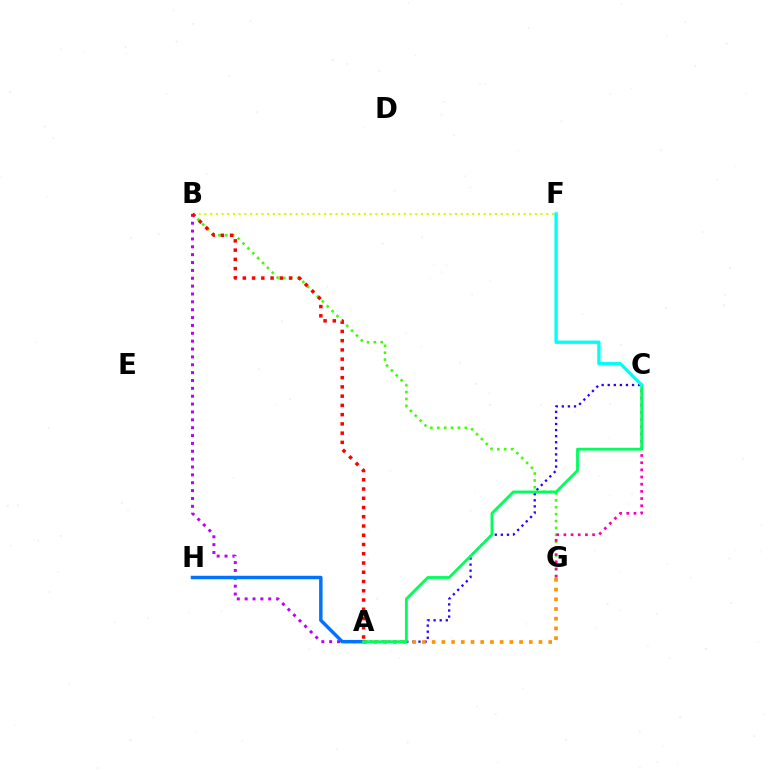{('B', 'G'): [{'color': '#3dff00', 'line_style': 'dotted', 'thickness': 1.87}], ('A', 'C'): [{'color': '#2500ff', 'line_style': 'dotted', 'thickness': 1.65}, {'color': '#00ff5c', 'line_style': 'solid', 'thickness': 2.04}], ('C', 'G'): [{'color': '#ff00ac', 'line_style': 'dotted', 'thickness': 1.95}], ('A', 'G'): [{'color': '#ff9400', 'line_style': 'dotted', 'thickness': 2.64}], ('A', 'B'): [{'color': '#b900ff', 'line_style': 'dotted', 'thickness': 2.14}, {'color': '#ff0000', 'line_style': 'dotted', 'thickness': 2.51}], ('B', 'F'): [{'color': '#d1ff00', 'line_style': 'dotted', 'thickness': 1.55}], ('A', 'H'): [{'color': '#0074ff', 'line_style': 'solid', 'thickness': 2.49}], ('C', 'F'): [{'color': '#00fff6', 'line_style': 'solid', 'thickness': 2.39}]}